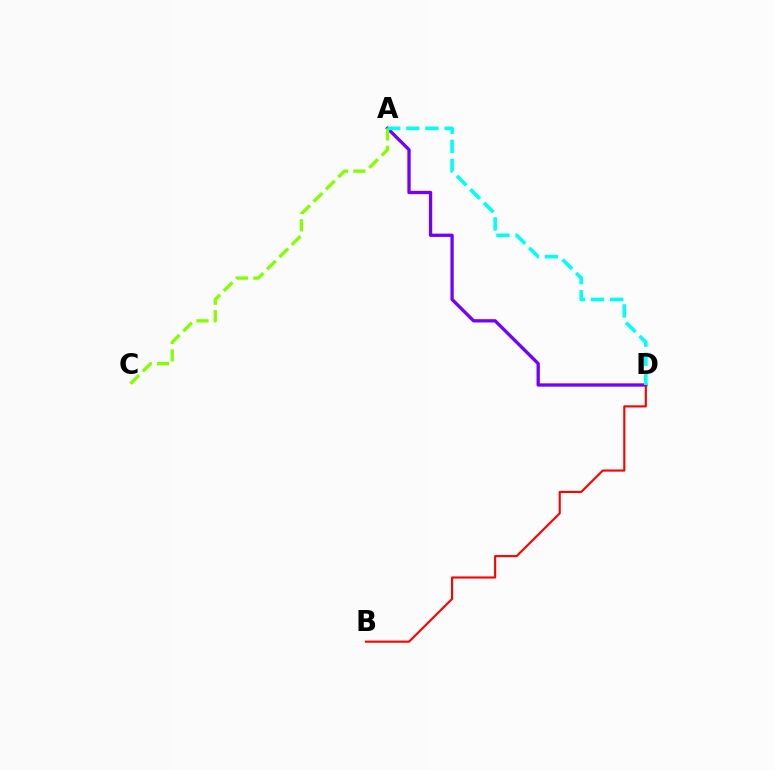{('A', 'D'): [{'color': '#7200ff', 'line_style': 'solid', 'thickness': 2.38}, {'color': '#00fff6', 'line_style': 'dashed', 'thickness': 2.59}], ('B', 'D'): [{'color': '#ff0000', 'line_style': 'solid', 'thickness': 1.53}], ('A', 'C'): [{'color': '#84ff00', 'line_style': 'dashed', 'thickness': 2.37}]}